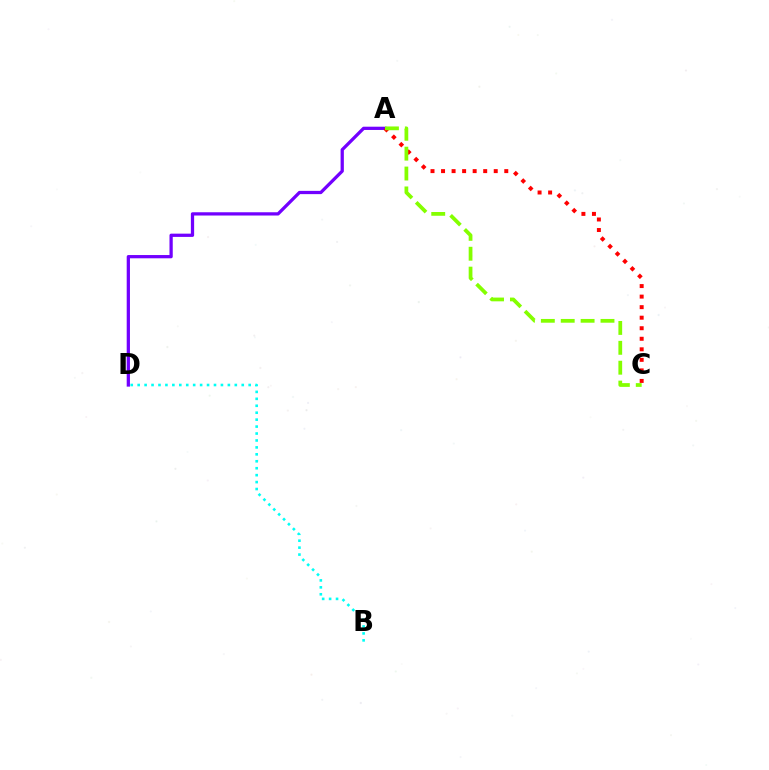{('A', 'D'): [{'color': '#7200ff', 'line_style': 'solid', 'thickness': 2.35}], ('A', 'C'): [{'color': '#ff0000', 'line_style': 'dotted', 'thickness': 2.86}, {'color': '#84ff00', 'line_style': 'dashed', 'thickness': 2.7}], ('B', 'D'): [{'color': '#00fff6', 'line_style': 'dotted', 'thickness': 1.89}]}